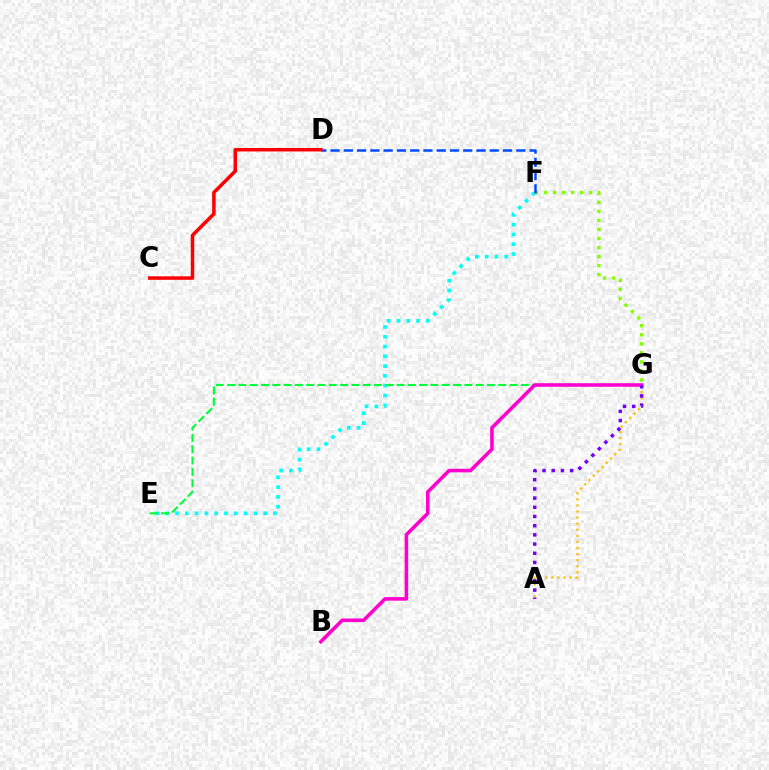{('E', 'F'): [{'color': '#00fff6', 'line_style': 'dotted', 'thickness': 2.66}], ('F', 'G'): [{'color': '#84ff00', 'line_style': 'dotted', 'thickness': 2.46}], ('E', 'G'): [{'color': '#00ff39', 'line_style': 'dashed', 'thickness': 1.53}], ('D', 'F'): [{'color': '#004bff', 'line_style': 'dashed', 'thickness': 1.8}], ('A', 'G'): [{'color': '#ffbd00', 'line_style': 'dotted', 'thickness': 1.65}, {'color': '#7200ff', 'line_style': 'dotted', 'thickness': 2.5}], ('C', 'D'): [{'color': '#ff0000', 'line_style': 'solid', 'thickness': 2.51}], ('B', 'G'): [{'color': '#ff00cf', 'line_style': 'solid', 'thickness': 2.57}]}